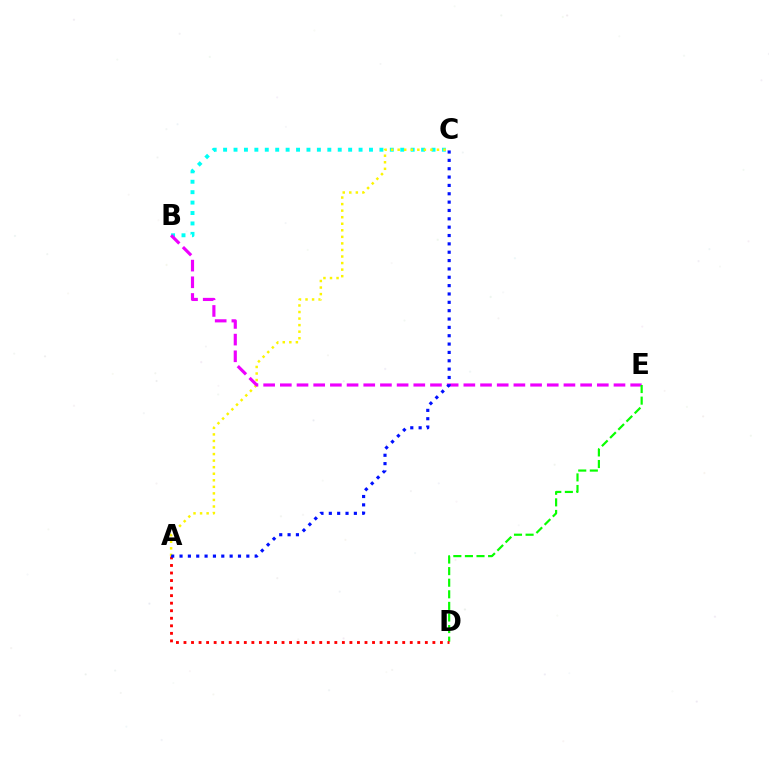{('B', 'C'): [{'color': '#00fff6', 'line_style': 'dotted', 'thickness': 2.83}], ('A', 'C'): [{'color': '#fcf500', 'line_style': 'dotted', 'thickness': 1.78}, {'color': '#0010ff', 'line_style': 'dotted', 'thickness': 2.27}], ('B', 'E'): [{'color': '#ee00ff', 'line_style': 'dashed', 'thickness': 2.27}], ('D', 'E'): [{'color': '#08ff00', 'line_style': 'dashed', 'thickness': 1.57}], ('A', 'D'): [{'color': '#ff0000', 'line_style': 'dotted', 'thickness': 2.05}]}